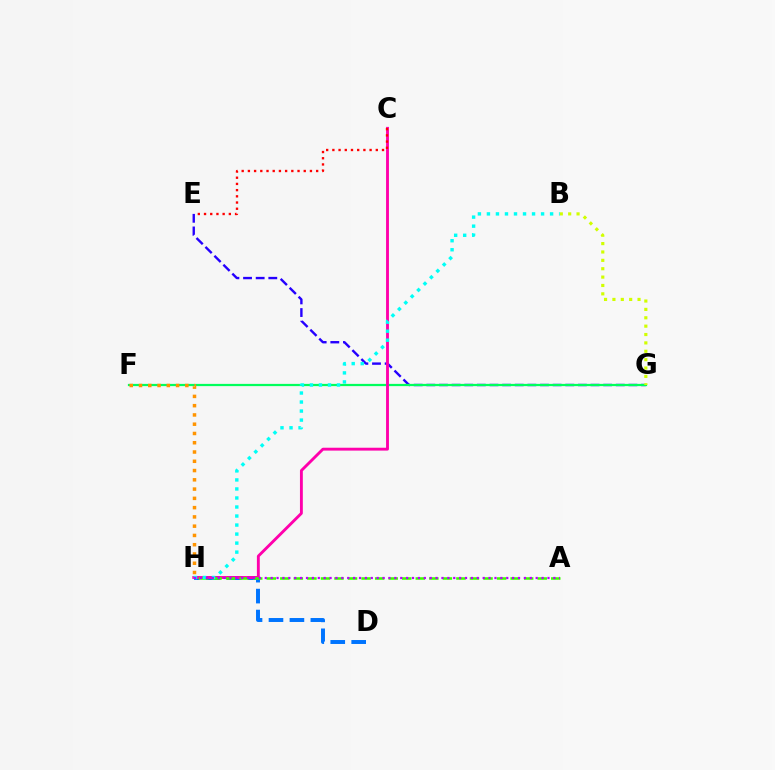{('E', 'G'): [{'color': '#2500ff', 'line_style': 'dashed', 'thickness': 1.72}], ('F', 'G'): [{'color': '#00ff5c', 'line_style': 'solid', 'thickness': 1.61}], ('D', 'H'): [{'color': '#0074ff', 'line_style': 'dashed', 'thickness': 2.85}], ('C', 'H'): [{'color': '#ff00ac', 'line_style': 'solid', 'thickness': 2.07}], ('A', 'H'): [{'color': '#3dff00', 'line_style': 'dashed', 'thickness': 1.84}, {'color': '#b900ff', 'line_style': 'dotted', 'thickness': 1.6}], ('C', 'E'): [{'color': '#ff0000', 'line_style': 'dotted', 'thickness': 1.69}], ('B', 'G'): [{'color': '#d1ff00', 'line_style': 'dotted', 'thickness': 2.28}], ('B', 'H'): [{'color': '#00fff6', 'line_style': 'dotted', 'thickness': 2.45}], ('F', 'H'): [{'color': '#ff9400', 'line_style': 'dotted', 'thickness': 2.52}]}